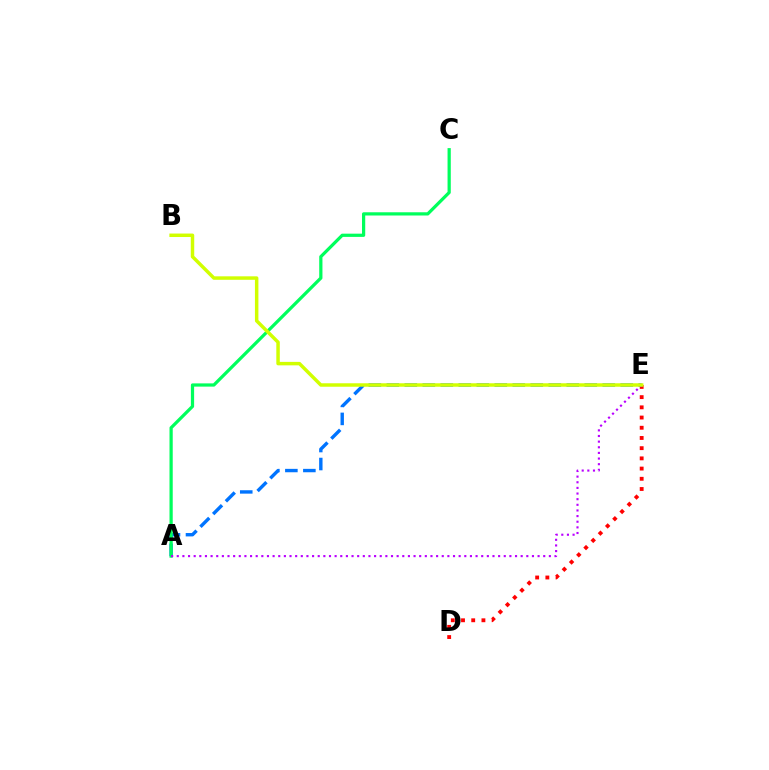{('D', 'E'): [{'color': '#ff0000', 'line_style': 'dotted', 'thickness': 2.77}], ('A', 'E'): [{'color': '#0074ff', 'line_style': 'dashed', 'thickness': 2.44}, {'color': '#b900ff', 'line_style': 'dotted', 'thickness': 1.53}], ('A', 'C'): [{'color': '#00ff5c', 'line_style': 'solid', 'thickness': 2.33}], ('B', 'E'): [{'color': '#d1ff00', 'line_style': 'solid', 'thickness': 2.5}]}